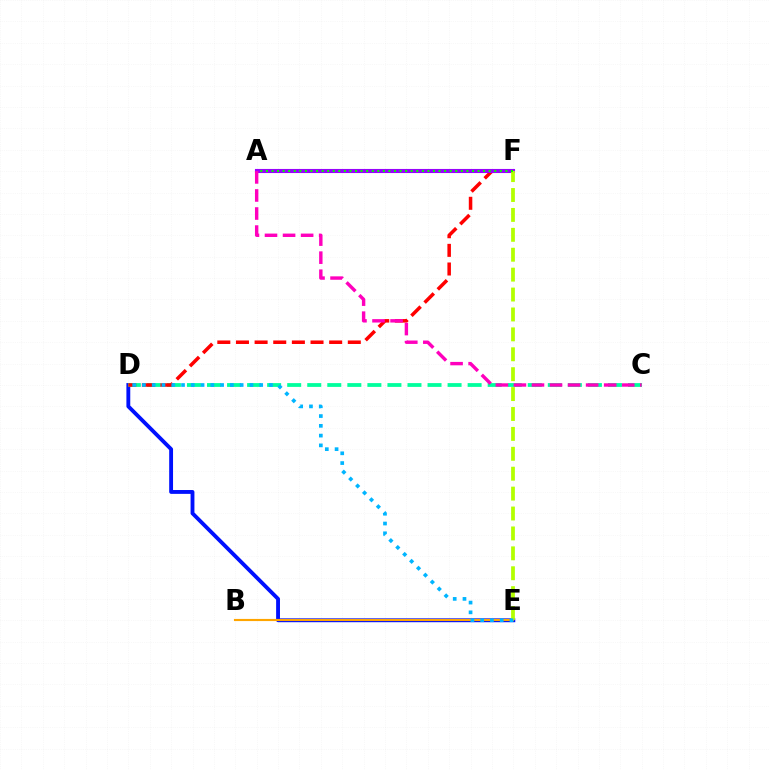{('D', 'E'): [{'color': '#0010ff', 'line_style': 'solid', 'thickness': 2.77}, {'color': '#00b5ff', 'line_style': 'dotted', 'thickness': 2.65}], ('C', 'D'): [{'color': '#00ff9d', 'line_style': 'dashed', 'thickness': 2.72}], ('D', 'F'): [{'color': '#ff0000', 'line_style': 'dashed', 'thickness': 2.53}], ('A', 'F'): [{'color': '#9b00ff', 'line_style': 'solid', 'thickness': 2.95}, {'color': '#08ff00', 'line_style': 'dotted', 'thickness': 1.51}], ('B', 'E'): [{'color': '#ffa500', 'line_style': 'solid', 'thickness': 1.55}], ('E', 'F'): [{'color': '#b3ff00', 'line_style': 'dashed', 'thickness': 2.7}], ('A', 'C'): [{'color': '#ff00bd', 'line_style': 'dashed', 'thickness': 2.45}]}